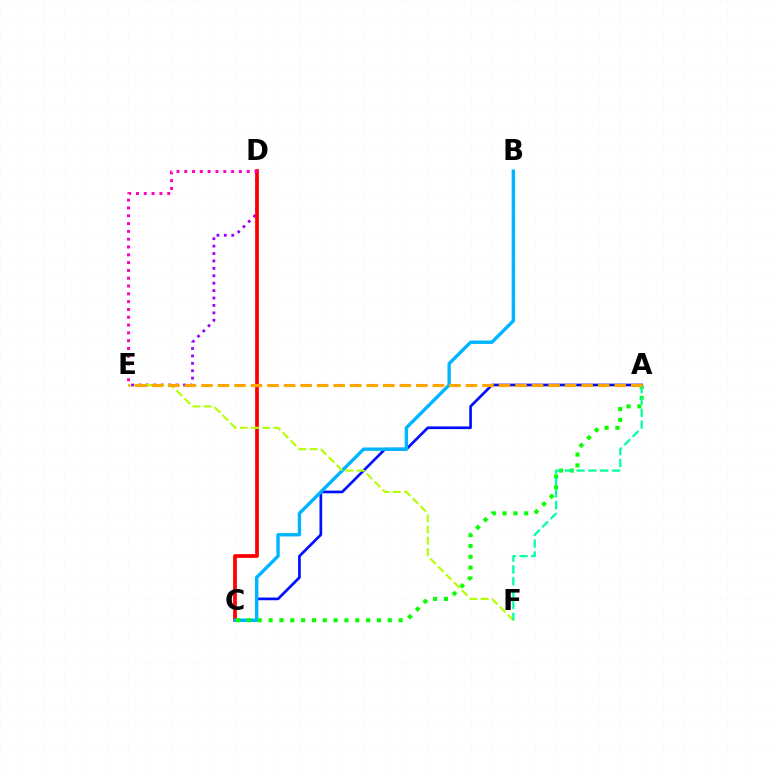{('D', 'E'): [{'color': '#9b00ff', 'line_style': 'dotted', 'thickness': 2.02}, {'color': '#ff00bd', 'line_style': 'dotted', 'thickness': 2.12}], ('A', 'C'): [{'color': '#0010ff', 'line_style': 'solid', 'thickness': 1.95}, {'color': '#08ff00', 'line_style': 'dotted', 'thickness': 2.94}], ('C', 'D'): [{'color': '#ff0000', 'line_style': 'solid', 'thickness': 2.69}], ('B', 'C'): [{'color': '#00b5ff', 'line_style': 'solid', 'thickness': 2.43}], ('E', 'F'): [{'color': '#b3ff00', 'line_style': 'dashed', 'thickness': 1.53}], ('A', 'F'): [{'color': '#00ff9d', 'line_style': 'dashed', 'thickness': 1.61}], ('A', 'E'): [{'color': '#ffa500', 'line_style': 'dashed', 'thickness': 2.25}]}